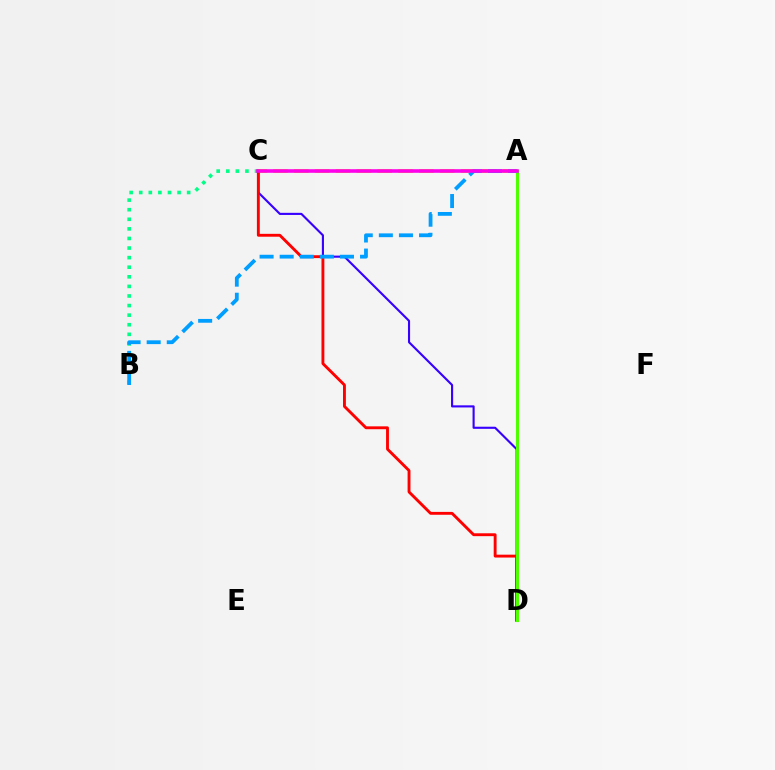{('B', 'C'): [{'color': '#00ff86', 'line_style': 'dotted', 'thickness': 2.6}], ('A', 'C'): [{'color': '#ffd500', 'line_style': 'dashed', 'thickness': 2.83}, {'color': '#ff00ed', 'line_style': 'solid', 'thickness': 2.59}], ('C', 'D'): [{'color': '#3700ff', 'line_style': 'solid', 'thickness': 1.53}, {'color': '#ff0000', 'line_style': 'solid', 'thickness': 2.07}], ('A', 'D'): [{'color': '#4fff00', 'line_style': 'solid', 'thickness': 2.25}], ('A', 'B'): [{'color': '#009eff', 'line_style': 'dashed', 'thickness': 2.73}]}